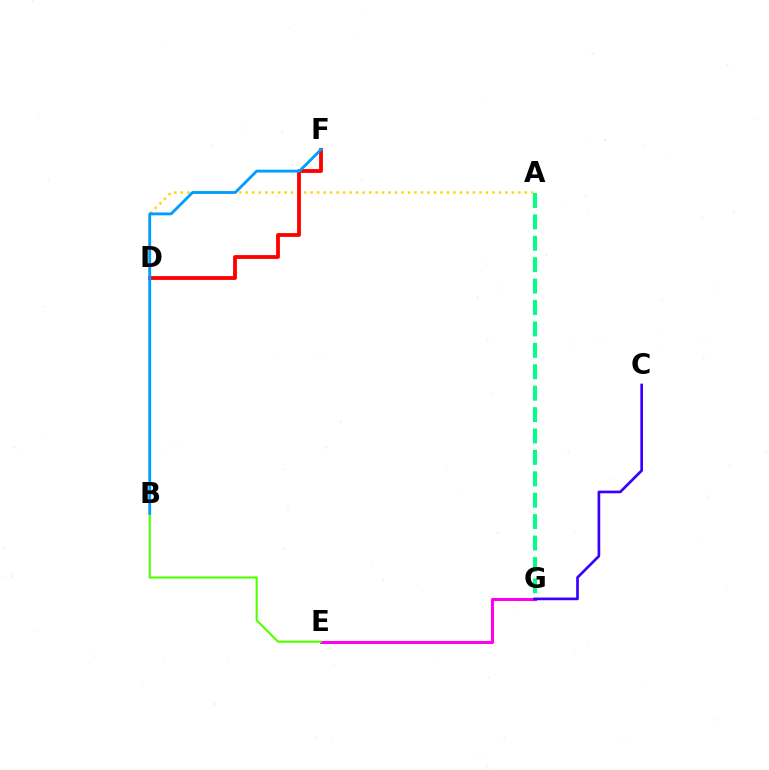{('A', 'D'): [{'color': '#ffd500', 'line_style': 'dotted', 'thickness': 1.76}], ('E', 'G'): [{'color': '#ff00ed', 'line_style': 'solid', 'thickness': 2.2}], ('C', 'G'): [{'color': '#3700ff', 'line_style': 'solid', 'thickness': 1.93}], ('A', 'G'): [{'color': '#00ff86', 'line_style': 'dashed', 'thickness': 2.91}], ('D', 'F'): [{'color': '#ff0000', 'line_style': 'solid', 'thickness': 2.75}], ('B', 'E'): [{'color': '#4fff00', 'line_style': 'solid', 'thickness': 1.52}], ('B', 'F'): [{'color': '#009eff', 'line_style': 'solid', 'thickness': 2.05}]}